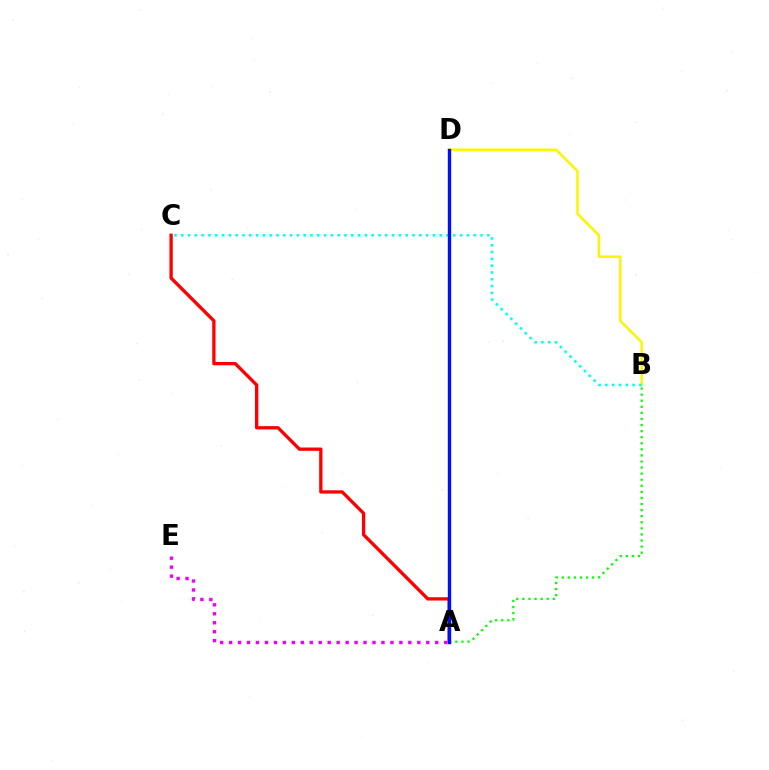{('A', 'E'): [{'color': '#ee00ff', 'line_style': 'dotted', 'thickness': 2.44}], ('B', 'D'): [{'color': '#fcf500', 'line_style': 'solid', 'thickness': 1.81}], ('A', 'B'): [{'color': '#08ff00', 'line_style': 'dotted', 'thickness': 1.65}], ('A', 'C'): [{'color': '#ff0000', 'line_style': 'solid', 'thickness': 2.39}], ('B', 'C'): [{'color': '#00fff6', 'line_style': 'dotted', 'thickness': 1.85}], ('A', 'D'): [{'color': '#0010ff', 'line_style': 'solid', 'thickness': 2.42}]}